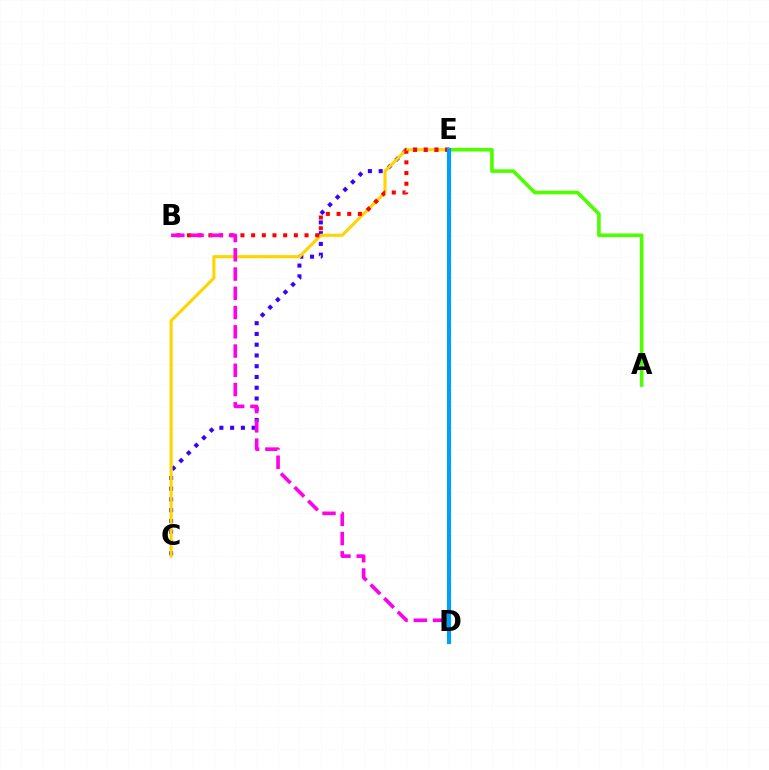{('C', 'E'): [{'color': '#3700ff', 'line_style': 'dotted', 'thickness': 2.92}, {'color': '#ffd500', 'line_style': 'solid', 'thickness': 2.23}], ('A', 'E'): [{'color': '#4fff00', 'line_style': 'solid', 'thickness': 2.62}], ('B', 'E'): [{'color': '#ff0000', 'line_style': 'dotted', 'thickness': 2.9}], ('B', 'D'): [{'color': '#ff00ed', 'line_style': 'dashed', 'thickness': 2.61}], ('D', 'E'): [{'color': '#00ff86', 'line_style': 'dotted', 'thickness': 2.27}, {'color': '#009eff', 'line_style': 'solid', 'thickness': 2.98}]}